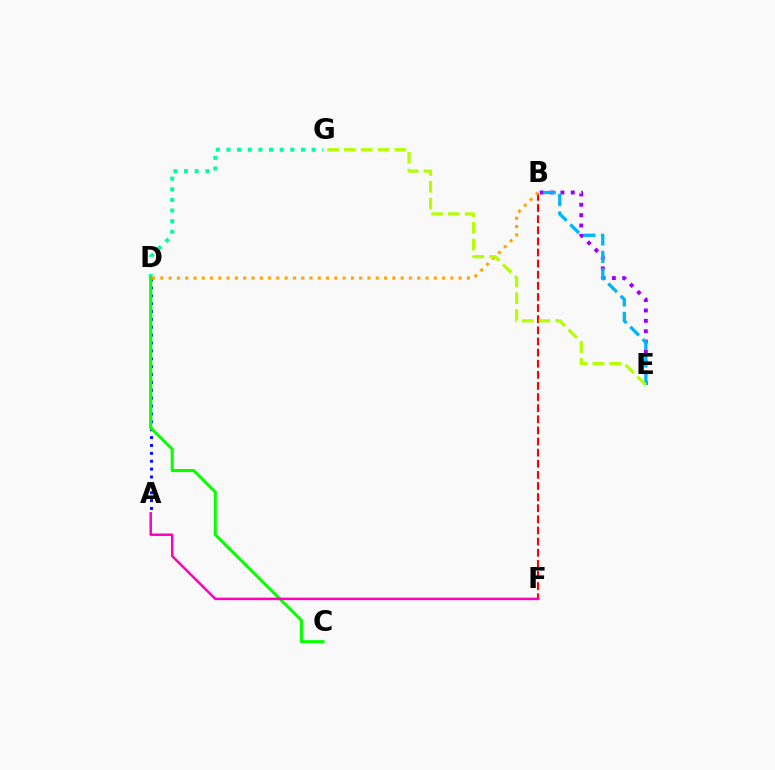{('B', 'E'): [{'color': '#9b00ff', 'line_style': 'dotted', 'thickness': 2.82}, {'color': '#00b5ff', 'line_style': 'dashed', 'thickness': 2.38}], ('A', 'D'): [{'color': '#0010ff', 'line_style': 'dotted', 'thickness': 2.14}], ('D', 'G'): [{'color': '#00ff9d', 'line_style': 'dotted', 'thickness': 2.89}], ('B', 'F'): [{'color': '#ff0000', 'line_style': 'dashed', 'thickness': 1.51}], ('C', 'D'): [{'color': '#08ff00', 'line_style': 'solid', 'thickness': 2.21}], ('A', 'F'): [{'color': '#ff00bd', 'line_style': 'solid', 'thickness': 1.8}], ('B', 'D'): [{'color': '#ffa500', 'line_style': 'dotted', 'thickness': 2.25}], ('E', 'G'): [{'color': '#b3ff00', 'line_style': 'dashed', 'thickness': 2.28}]}